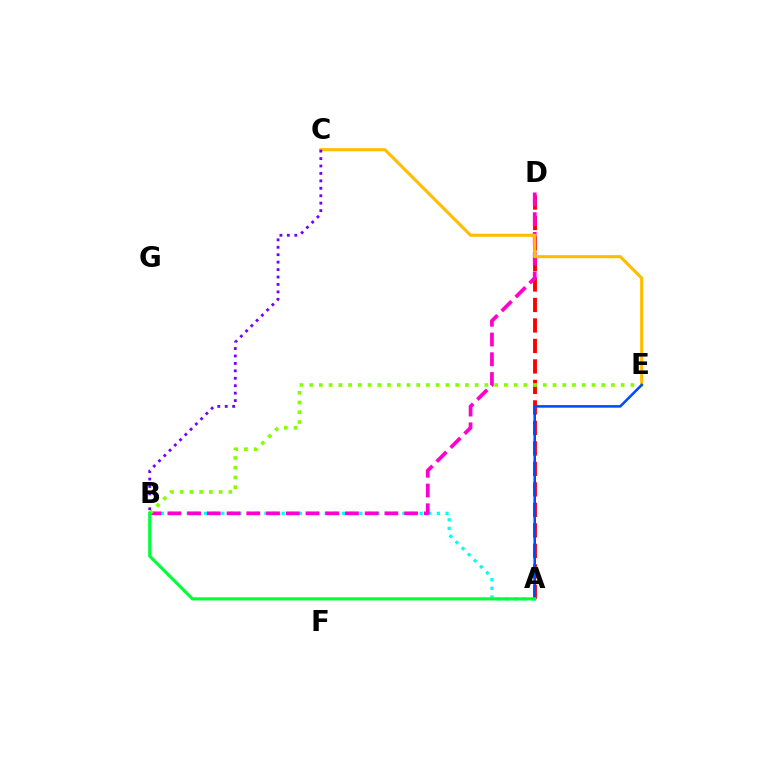{('A', 'D'): [{'color': '#ff0000', 'line_style': 'dashed', 'thickness': 2.78}], ('A', 'B'): [{'color': '#00fff6', 'line_style': 'dotted', 'thickness': 2.34}, {'color': '#00ff39', 'line_style': 'solid', 'thickness': 2.25}], ('B', 'D'): [{'color': '#ff00cf', 'line_style': 'dashed', 'thickness': 2.68}], ('C', 'E'): [{'color': '#ffbd00', 'line_style': 'solid', 'thickness': 2.24}], ('B', 'E'): [{'color': '#84ff00', 'line_style': 'dotted', 'thickness': 2.64}], ('A', 'E'): [{'color': '#004bff', 'line_style': 'solid', 'thickness': 1.85}], ('B', 'C'): [{'color': '#7200ff', 'line_style': 'dotted', 'thickness': 2.02}]}